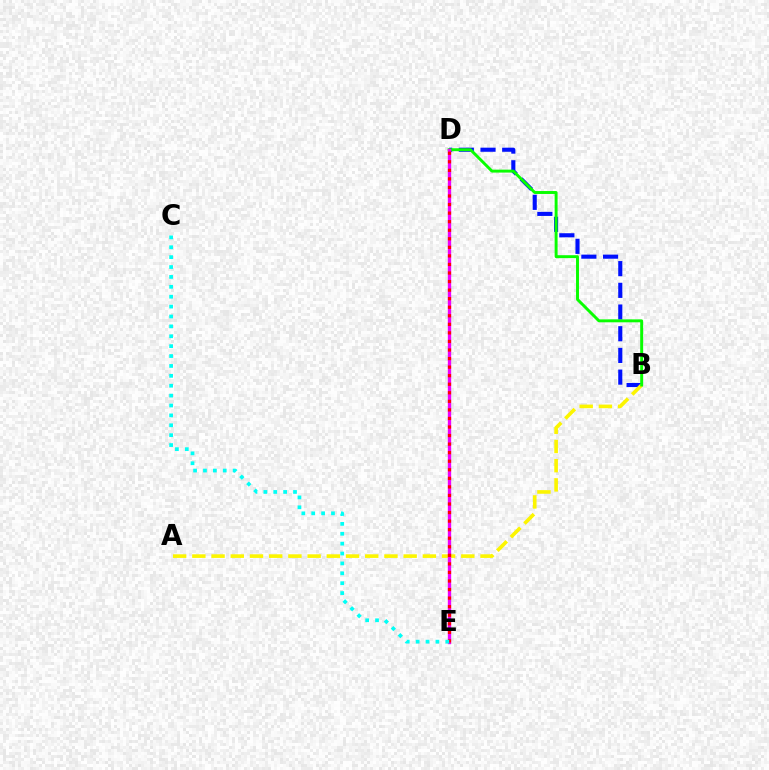{('B', 'D'): [{'color': '#0010ff', 'line_style': 'dashed', 'thickness': 2.95}, {'color': '#08ff00', 'line_style': 'solid', 'thickness': 2.11}], ('A', 'B'): [{'color': '#fcf500', 'line_style': 'dashed', 'thickness': 2.61}], ('D', 'E'): [{'color': '#ee00ff', 'line_style': 'solid', 'thickness': 2.4}, {'color': '#ff0000', 'line_style': 'dotted', 'thickness': 2.32}], ('C', 'E'): [{'color': '#00fff6', 'line_style': 'dotted', 'thickness': 2.69}]}